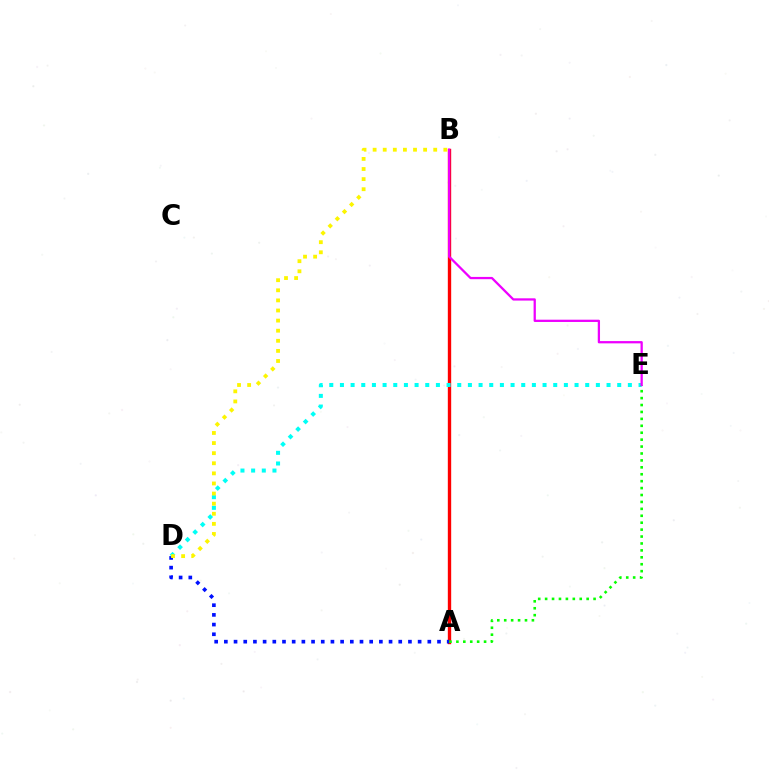{('A', 'B'): [{'color': '#ff0000', 'line_style': 'solid', 'thickness': 2.42}], ('A', 'D'): [{'color': '#0010ff', 'line_style': 'dotted', 'thickness': 2.63}], ('D', 'E'): [{'color': '#00fff6', 'line_style': 'dotted', 'thickness': 2.9}], ('B', 'D'): [{'color': '#fcf500', 'line_style': 'dotted', 'thickness': 2.74}], ('A', 'E'): [{'color': '#08ff00', 'line_style': 'dotted', 'thickness': 1.88}], ('B', 'E'): [{'color': '#ee00ff', 'line_style': 'solid', 'thickness': 1.63}]}